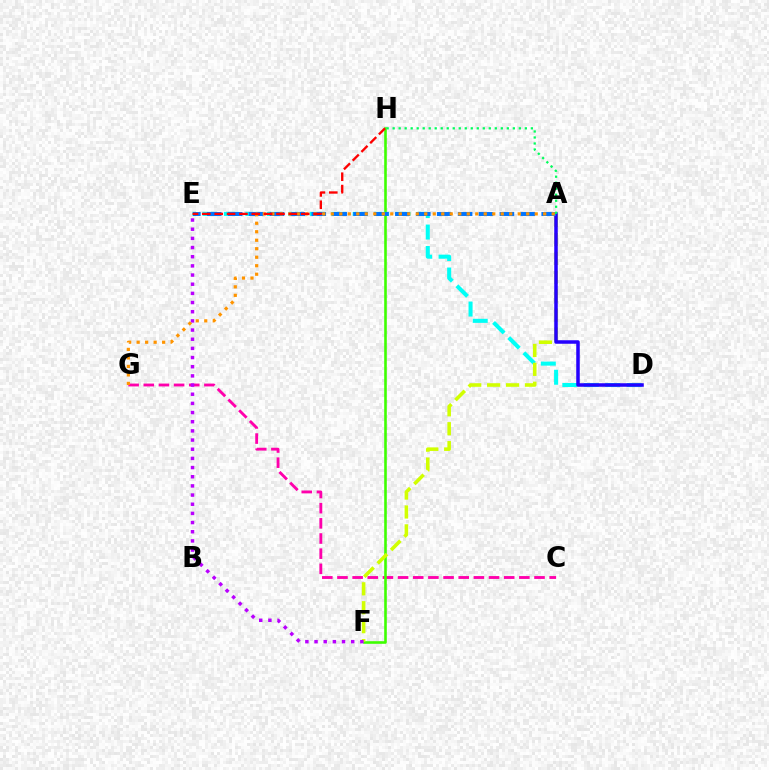{('C', 'G'): [{'color': '#ff00ac', 'line_style': 'dashed', 'thickness': 2.06}], ('F', 'H'): [{'color': '#3dff00', 'line_style': 'solid', 'thickness': 1.87}], ('D', 'E'): [{'color': '#00fff6', 'line_style': 'dashed', 'thickness': 2.91}], ('A', 'F'): [{'color': '#d1ff00', 'line_style': 'dashed', 'thickness': 2.57}], ('E', 'F'): [{'color': '#b900ff', 'line_style': 'dotted', 'thickness': 2.49}], ('A', 'D'): [{'color': '#2500ff', 'line_style': 'solid', 'thickness': 2.53}], ('A', 'E'): [{'color': '#0074ff', 'line_style': 'dashed', 'thickness': 2.84}], ('A', 'G'): [{'color': '#ff9400', 'line_style': 'dotted', 'thickness': 2.31}], ('A', 'H'): [{'color': '#00ff5c', 'line_style': 'dotted', 'thickness': 1.63}], ('E', 'H'): [{'color': '#ff0000', 'line_style': 'dashed', 'thickness': 1.68}]}